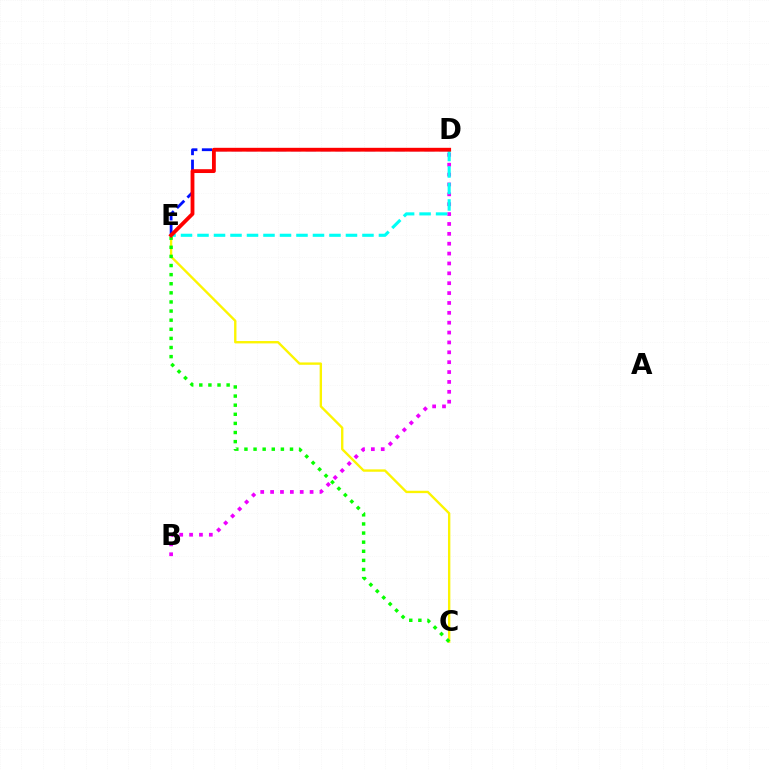{('D', 'E'): [{'color': '#0010ff', 'line_style': 'dashed', 'thickness': 2.01}, {'color': '#00fff6', 'line_style': 'dashed', 'thickness': 2.24}, {'color': '#ff0000', 'line_style': 'solid', 'thickness': 2.75}], ('C', 'E'): [{'color': '#fcf500', 'line_style': 'solid', 'thickness': 1.7}, {'color': '#08ff00', 'line_style': 'dotted', 'thickness': 2.47}], ('B', 'D'): [{'color': '#ee00ff', 'line_style': 'dotted', 'thickness': 2.68}]}